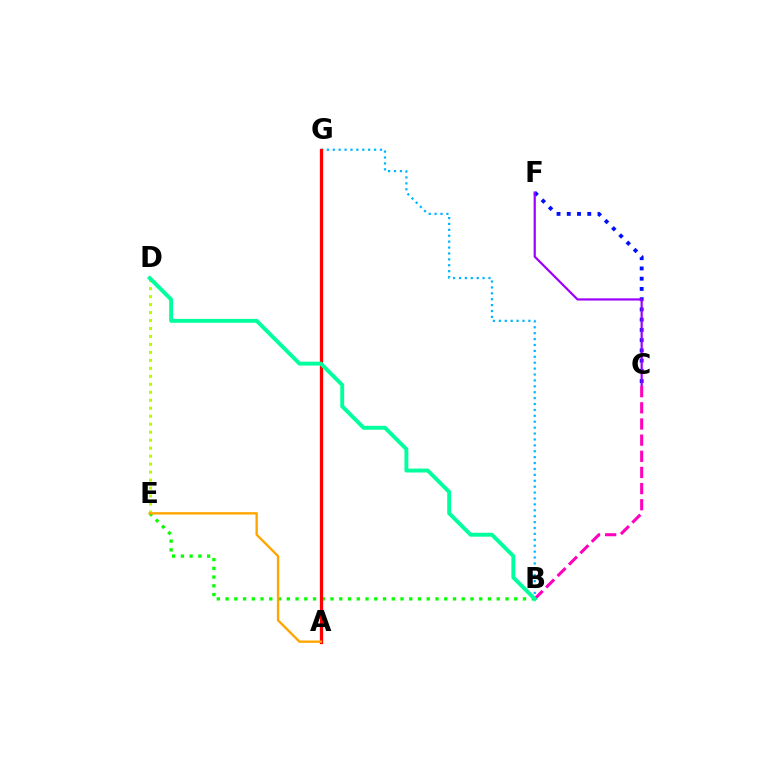{('C', 'F'): [{'color': '#0010ff', 'line_style': 'dotted', 'thickness': 2.78}, {'color': '#9b00ff', 'line_style': 'solid', 'thickness': 1.58}], ('B', 'G'): [{'color': '#00b5ff', 'line_style': 'dotted', 'thickness': 1.6}], ('B', 'E'): [{'color': '#08ff00', 'line_style': 'dotted', 'thickness': 2.38}], ('D', 'E'): [{'color': '#b3ff00', 'line_style': 'dotted', 'thickness': 2.17}], ('A', 'G'): [{'color': '#ff0000', 'line_style': 'solid', 'thickness': 2.35}], ('A', 'E'): [{'color': '#ffa500', 'line_style': 'solid', 'thickness': 1.71}], ('B', 'C'): [{'color': '#ff00bd', 'line_style': 'dashed', 'thickness': 2.19}], ('B', 'D'): [{'color': '#00ff9d', 'line_style': 'solid', 'thickness': 2.81}]}